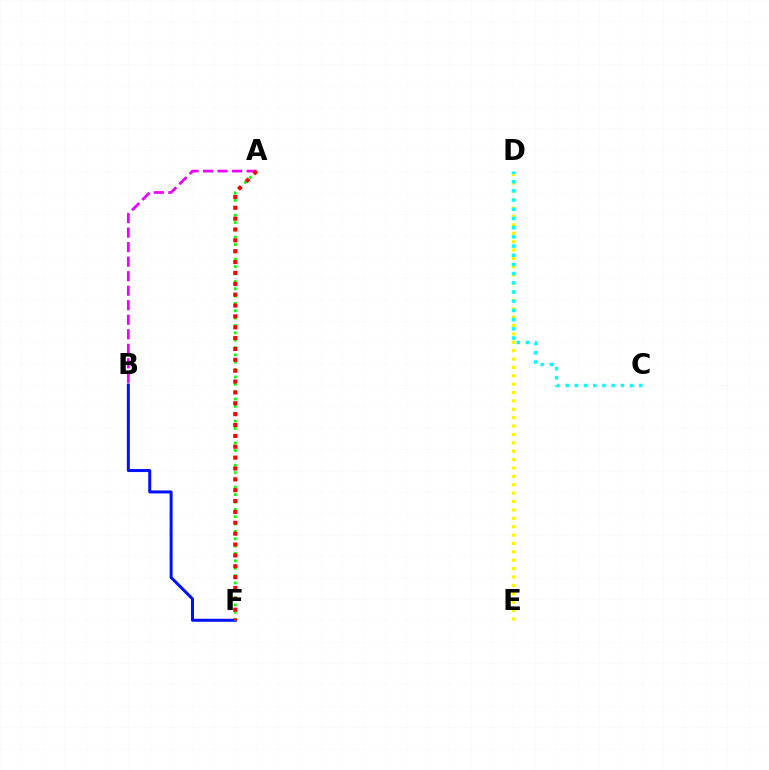{('A', 'B'): [{'color': '#ee00ff', 'line_style': 'dashed', 'thickness': 1.97}], ('B', 'F'): [{'color': '#0010ff', 'line_style': 'solid', 'thickness': 2.16}], ('D', 'E'): [{'color': '#fcf500', 'line_style': 'dotted', 'thickness': 2.28}], ('A', 'F'): [{'color': '#08ff00', 'line_style': 'dotted', 'thickness': 2.0}, {'color': '#ff0000', 'line_style': 'dotted', 'thickness': 2.95}], ('C', 'D'): [{'color': '#00fff6', 'line_style': 'dotted', 'thickness': 2.5}]}